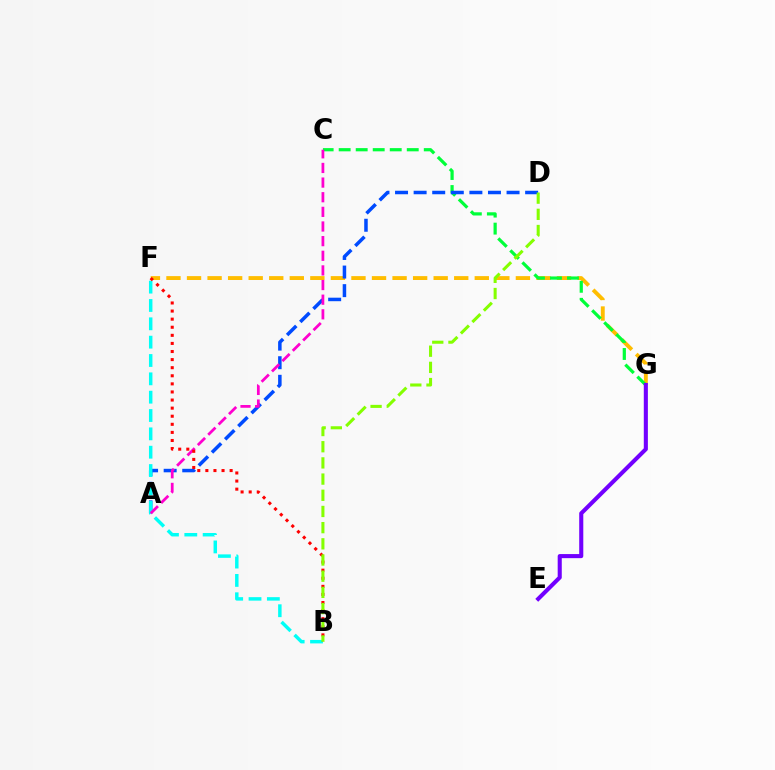{('F', 'G'): [{'color': '#ffbd00', 'line_style': 'dashed', 'thickness': 2.79}], ('C', 'G'): [{'color': '#00ff39', 'line_style': 'dashed', 'thickness': 2.31}], ('A', 'D'): [{'color': '#004bff', 'line_style': 'dashed', 'thickness': 2.52}], ('B', 'F'): [{'color': '#00fff6', 'line_style': 'dashed', 'thickness': 2.49}, {'color': '#ff0000', 'line_style': 'dotted', 'thickness': 2.2}], ('E', 'G'): [{'color': '#7200ff', 'line_style': 'solid', 'thickness': 2.94}], ('A', 'C'): [{'color': '#ff00cf', 'line_style': 'dashed', 'thickness': 1.99}], ('B', 'D'): [{'color': '#84ff00', 'line_style': 'dashed', 'thickness': 2.2}]}